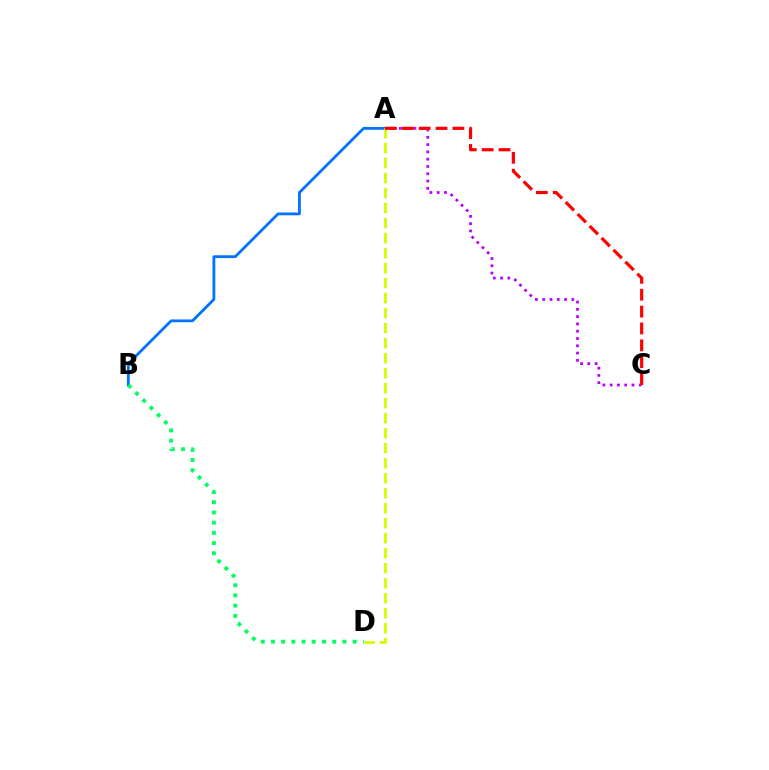{('A', 'B'): [{'color': '#0074ff', 'line_style': 'solid', 'thickness': 2.03}], ('A', 'D'): [{'color': '#d1ff00', 'line_style': 'dashed', 'thickness': 2.04}], ('B', 'D'): [{'color': '#00ff5c', 'line_style': 'dotted', 'thickness': 2.77}], ('A', 'C'): [{'color': '#b900ff', 'line_style': 'dotted', 'thickness': 1.98}, {'color': '#ff0000', 'line_style': 'dashed', 'thickness': 2.29}]}